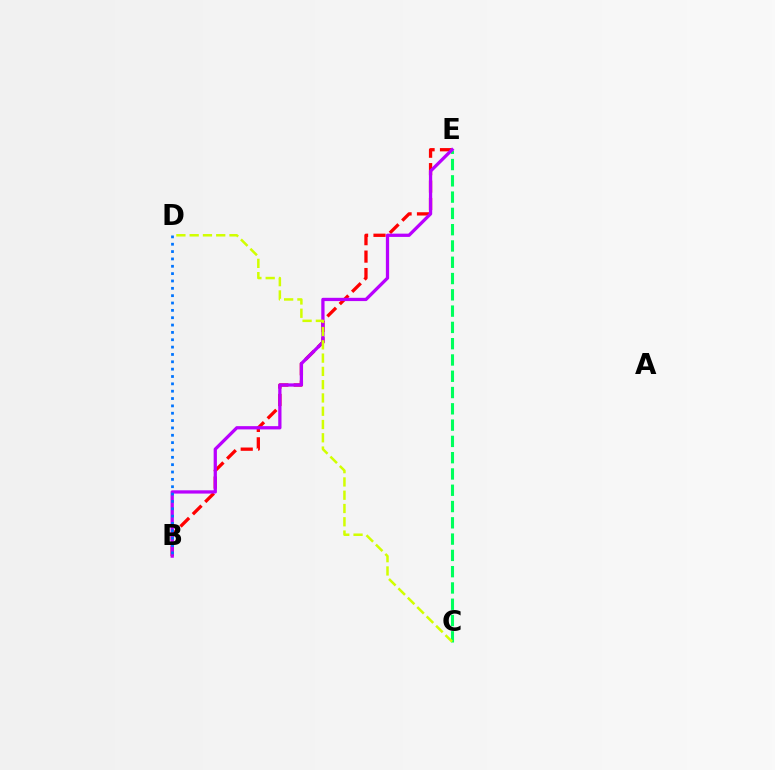{('C', 'E'): [{'color': '#00ff5c', 'line_style': 'dashed', 'thickness': 2.21}], ('B', 'E'): [{'color': '#ff0000', 'line_style': 'dashed', 'thickness': 2.37}, {'color': '#b900ff', 'line_style': 'solid', 'thickness': 2.35}], ('C', 'D'): [{'color': '#d1ff00', 'line_style': 'dashed', 'thickness': 1.8}], ('B', 'D'): [{'color': '#0074ff', 'line_style': 'dotted', 'thickness': 2.0}]}